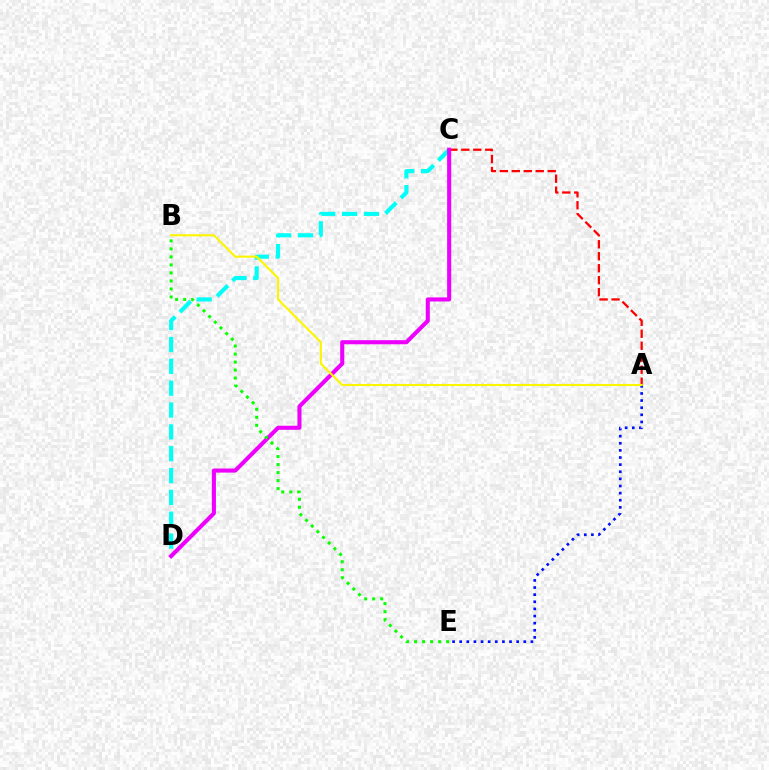{('C', 'D'): [{'color': '#00fff6', 'line_style': 'dashed', 'thickness': 2.97}, {'color': '#ee00ff', 'line_style': 'solid', 'thickness': 2.93}], ('A', 'C'): [{'color': '#ff0000', 'line_style': 'dashed', 'thickness': 1.63}], ('B', 'E'): [{'color': '#08ff00', 'line_style': 'dotted', 'thickness': 2.18}], ('A', 'E'): [{'color': '#0010ff', 'line_style': 'dotted', 'thickness': 1.93}], ('A', 'B'): [{'color': '#fcf500', 'line_style': 'solid', 'thickness': 1.52}]}